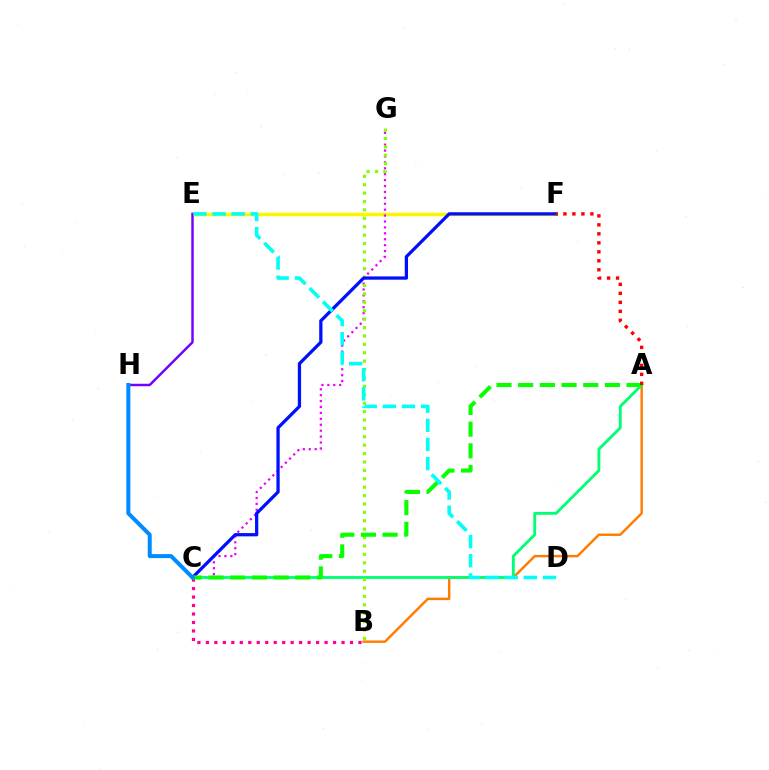{('E', 'F'): [{'color': '#fcf500', 'line_style': 'solid', 'thickness': 2.51}], ('A', 'B'): [{'color': '#ff7c00', 'line_style': 'solid', 'thickness': 1.76}], ('C', 'G'): [{'color': '#ee00ff', 'line_style': 'dotted', 'thickness': 1.61}], ('A', 'C'): [{'color': '#00ff74', 'line_style': 'solid', 'thickness': 2.06}, {'color': '#08ff00', 'line_style': 'dashed', 'thickness': 2.95}], ('E', 'H'): [{'color': '#7200ff', 'line_style': 'solid', 'thickness': 1.77}], ('B', 'G'): [{'color': '#84ff00', 'line_style': 'dotted', 'thickness': 2.28}], ('C', 'F'): [{'color': '#0010ff', 'line_style': 'solid', 'thickness': 2.36}], ('B', 'C'): [{'color': '#ff0094', 'line_style': 'dotted', 'thickness': 2.3}], ('C', 'H'): [{'color': '#008cff', 'line_style': 'solid', 'thickness': 2.88}], ('D', 'E'): [{'color': '#00fff6', 'line_style': 'dashed', 'thickness': 2.6}], ('A', 'F'): [{'color': '#ff0000', 'line_style': 'dotted', 'thickness': 2.44}]}